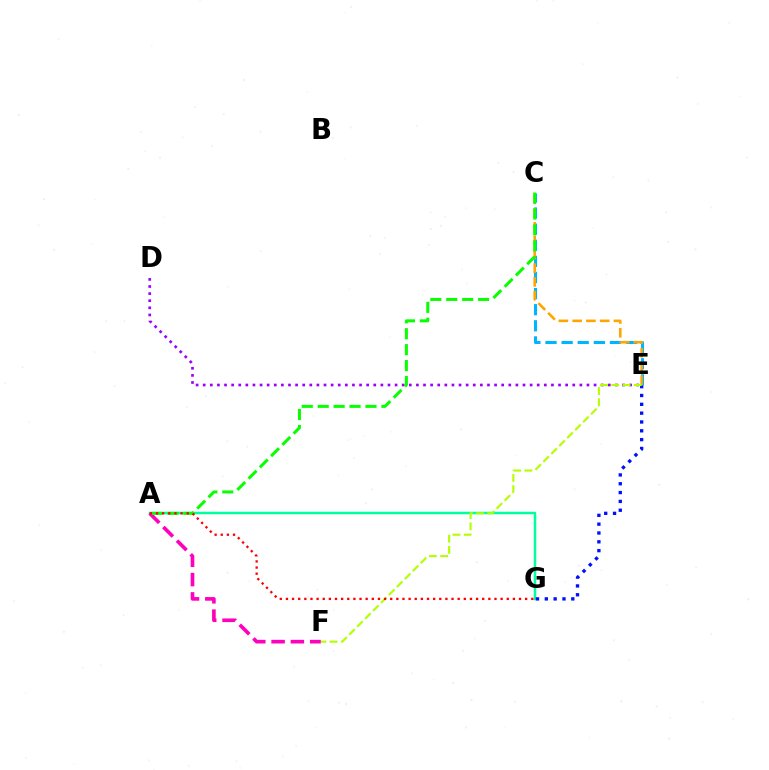{('A', 'G'): [{'color': '#00ff9d', 'line_style': 'solid', 'thickness': 1.79}, {'color': '#ff0000', 'line_style': 'dotted', 'thickness': 1.67}], ('E', 'G'): [{'color': '#0010ff', 'line_style': 'dotted', 'thickness': 2.4}], ('C', 'E'): [{'color': '#00b5ff', 'line_style': 'dashed', 'thickness': 2.19}, {'color': '#ffa500', 'line_style': 'dashed', 'thickness': 1.87}], ('A', 'F'): [{'color': '#ff00bd', 'line_style': 'dashed', 'thickness': 2.62}], ('D', 'E'): [{'color': '#9b00ff', 'line_style': 'dotted', 'thickness': 1.93}], ('A', 'C'): [{'color': '#08ff00', 'line_style': 'dashed', 'thickness': 2.16}], ('E', 'F'): [{'color': '#b3ff00', 'line_style': 'dashed', 'thickness': 1.53}]}